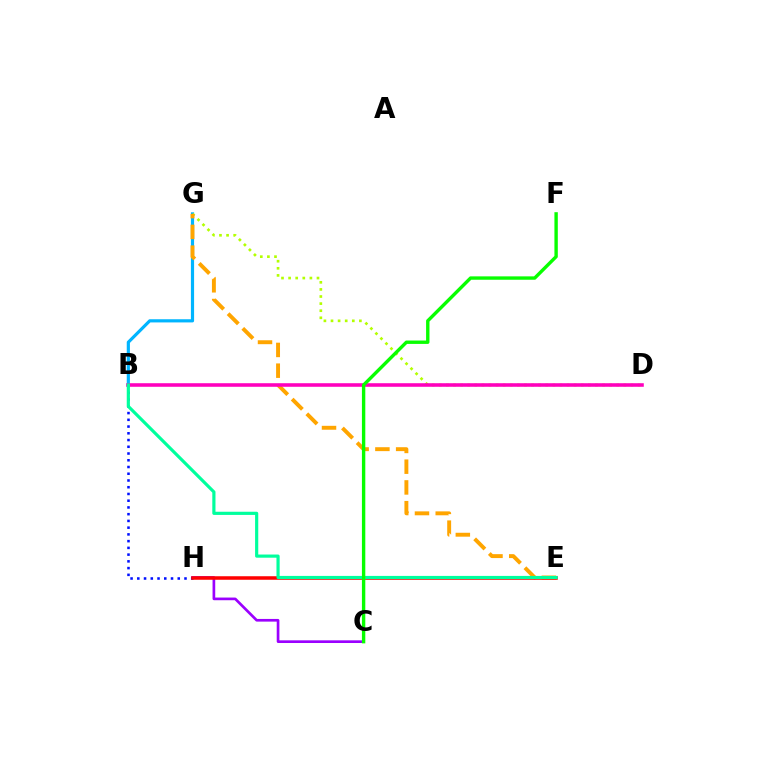{('C', 'H'): [{'color': '#9b00ff', 'line_style': 'solid', 'thickness': 1.93}], ('B', 'G'): [{'color': '#00b5ff', 'line_style': 'solid', 'thickness': 2.29}], ('D', 'G'): [{'color': '#b3ff00', 'line_style': 'dotted', 'thickness': 1.93}], ('B', 'H'): [{'color': '#0010ff', 'line_style': 'dotted', 'thickness': 1.83}], ('E', 'G'): [{'color': '#ffa500', 'line_style': 'dashed', 'thickness': 2.82}], ('B', 'D'): [{'color': '#ff00bd', 'line_style': 'solid', 'thickness': 2.57}], ('E', 'H'): [{'color': '#ff0000', 'line_style': 'solid', 'thickness': 2.54}], ('B', 'E'): [{'color': '#00ff9d', 'line_style': 'solid', 'thickness': 2.29}], ('C', 'F'): [{'color': '#08ff00', 'line_style': 'solid', 'thickness': 2.44}]}